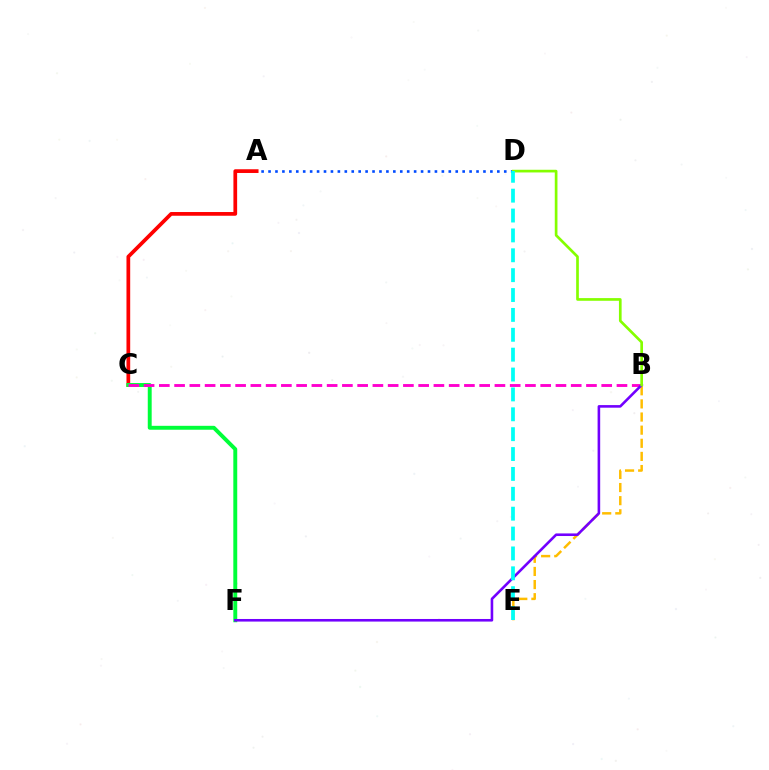{('A', 'C'): [{'color': '#ff0000', 'line_style': 'solid', 'thickness': 2.68}], ('A', 'D'): [{'color': '#004bff', 'line_style': 'dotted', 'thickness': 1.88}], ('C', 'F'): [{'color': '#00ff39', 'line_style': 'solid', 'thickness': 2.82}], ('B', 'C'): [{'color': '#ff00cf', 'line_style': 'dashed', 'thickness': 2.07}], ('B', 'E'): [{'color': '#ffbd00', 'line_style': 'dashed', 'thickness': 1.78}], ('B', 'F'): [{'color': '#7200ff', 'line_style': 'solid', 'thickness': 1.87}], ('B', 'D'): [{'color': '#84ff00', 'line_style': 'solid', 'thickness': 1.93}], ('D', 'E'): [{'color': '#00fff6', 'line_style': 'dashed', 'thickness': 2.7}]}